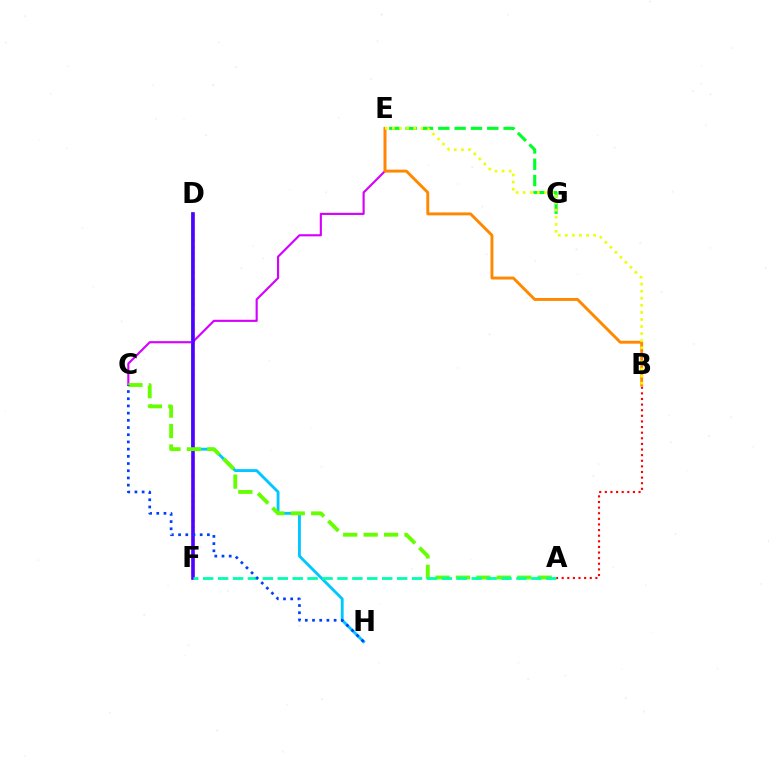{('C', 'E'): [{'color': '#d600ff', 'line_style': 'solid', 'thickness': 1.54}], ('D', 'F'): [{'color': '#ff00a0', 'line_style': 'dotted', 'thickness': 1.73}, {'color': '#4f00ff', 'line_style': 'solid', 'thickness': 2.59}], ('E', 'G'): [{'color': '#00ff27', 'line_style': 'dashed', 'thickness': 2.22}], ('A', 'B'): [{'color': '#ff0000', 'line_style': 'dotted', 'thickness': 1.53}], ('B', 'E'): [{'color': '#ff8800', 'line_style': 'solid', 'thickness': 2.09}, {'color': '#eeff00', 'line_style': 'dotted', 'thickness': 1.92}], ('D', 'H'): [{'color': '#00c7ff', 'line_style': 'solid', 'thickness': 2.05}], ('A', 'C'): [{'color': '#66ff00', 'line_style': 'dashed', 'thickness': 2.78}], ('A', 'F'): [{'color': '#00ffaf', 'line_style': 'dashed', 'thickness': 2.03}], ('C', 'H'): [{'color': '#003fff', 'line_style': 'dotted', 'thickness': 1.96}]}